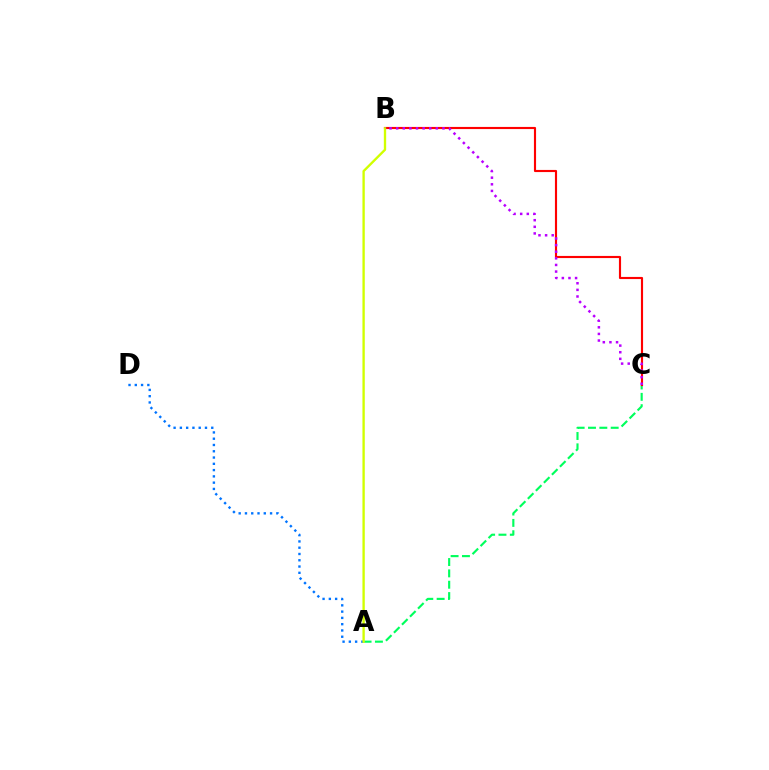{('A', 'C'): [{'color': '#00ff5c', 'line_style': 'dashed', 'thickness': 1.54}], ('B', 'C'): [{'color': '#ff0000', 'line_style': 'solid', 'thickness': 1.54}, {'color': '#b900ff', 'line_style': 'dotted', 'thickness': 1.8}], ('A', 'D'): [{'color': '#0074ff', 'line_style': 'dotted', 'thickness': 1.71}], ('A', 'B'): [{'color': '#d1ff00', 'line_style': 'solid', 'thickness': 1.69}]}